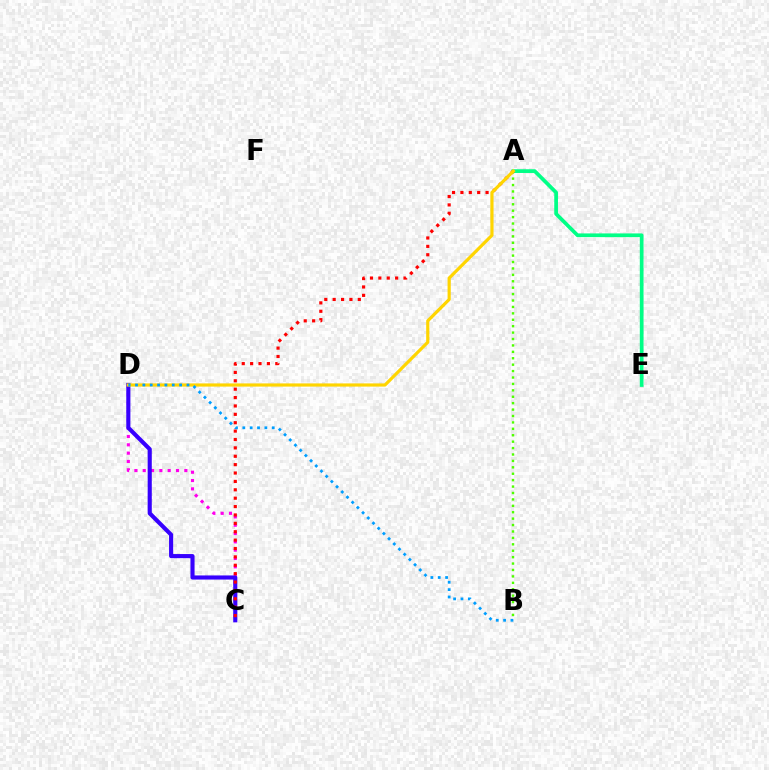{('C', 'D'): [{'color': '#ff00ed', 'line_style': 'dotted', 'thickness': 2.26}, {'color': '#3700ff', 'line_style': 'solid', 'thickness': 2.97}], ('A', 'E'): [{'color': '#00ff86', 'line_style': 'solid', 'thickness': 2.68}], ('A', 'C'): [{'color': '#ff0000', 'line_style': 'dotted', 'thickness': 2.28}], ('A', 'B'): [{'color': '#4fff00', 'line_style': 'dotted', 'thickness': 1.74}], ('A', 'D'): [{'color': '#ffd500', 'line_style': 'solid', 'thickness': 2.3}], ('B', 'D'): [{'color': '#009eff', 'line_style': 'dotted', 'thickness': 2.0}]}